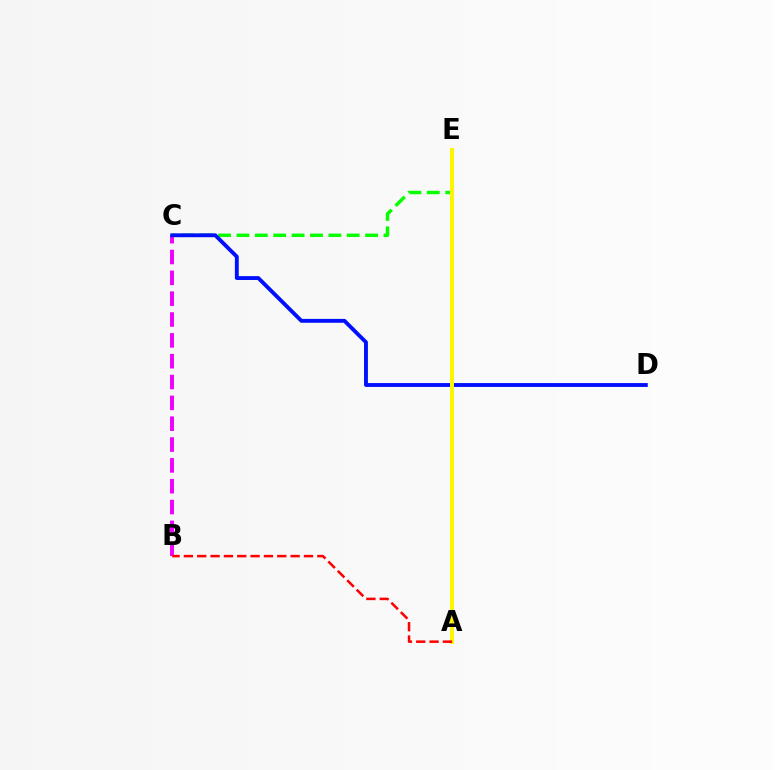{('C', 'E'): [{'color': '#08ff00', 'line_style': 'dashed', 'thickness': 2.5}], ('B', 'C'): [{'color': '#ee00ff', 'line_style': 'dashed', 'thickness': 2.83}], ('A', 'E'): [{'color': '#00fff6', 'line_style': 'solid', 'thickness': 2.78}, {'color': '#fcf500', 'line_style': 'solid', 'thickness': 2.89}], ('C', 'D'): [{'color': '#0010ff', 'line_style': 'solid', 'thickness': 2.78}], ('A', 'B'): [{'color': '#ff0000', 'line_style': 'dashed', 'thickness': 1.81}]}